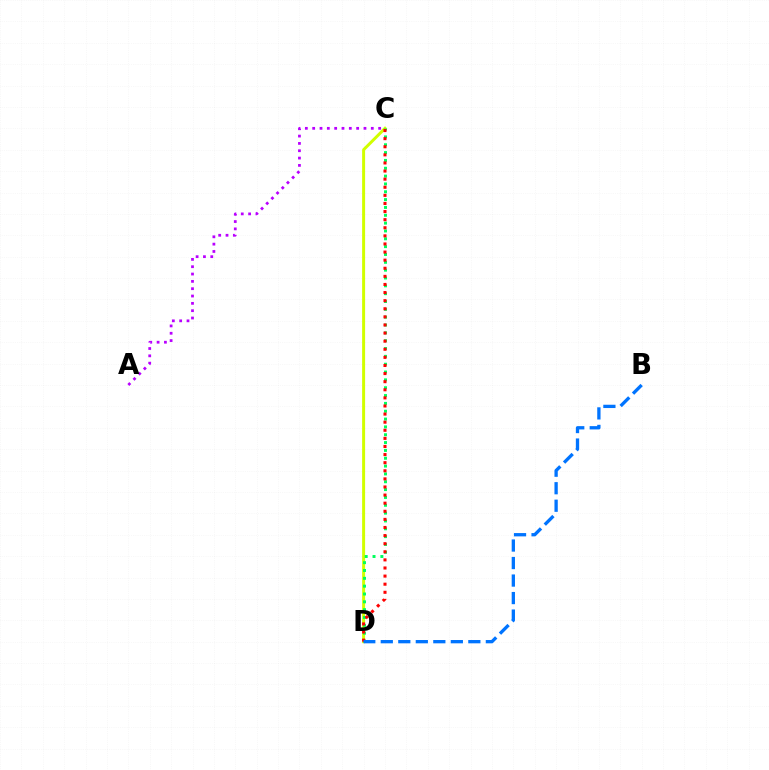{('C', 'D'): [{'color': '#d1ff00', 'line_style': 'solid', 'thickness': 2.15}, {'color': '#00ff5c', 'line_style': 'dotted', 'thickness': 2.13}, {'color': '#ff0000', 'line_style': 'dotted', 'thickness': 2.2}], ('A', 'C'): [{'color': '#b900ff', 'line_style': 'dotted', 'thickness': 1.99}], ('B', 'D'): [{'color': '#0074ff', 'line_style': 'dashed', 'thickness': 2.38}]}